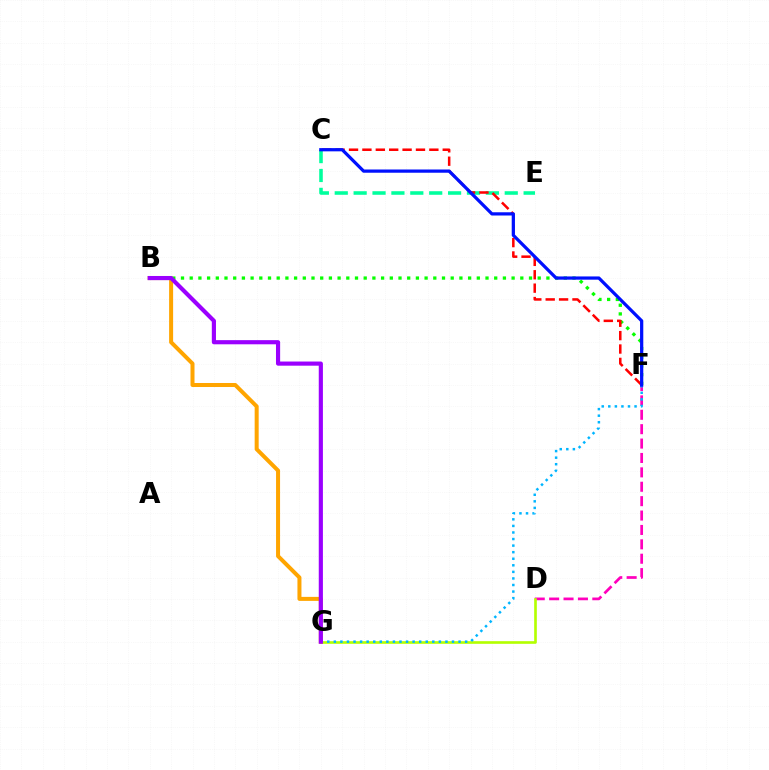{('D', 'F'): [{'color': '#ff00bd', 'line_style': 'dashed', 'thickness': 1.96}], ('D', 'G'): [{'color': '#b3ff00', 'line_style': 'solid', 'thickness': 1.9}], ('B', 'F'): [{'color': '#08ff00', 'line_style': 'dotted', 'thickness': 2.36}], ('C', 'E'): [{'color': '#00ff9d', 'line_style': 'dashed', 'thickness': 2.57}], ('B', 'G'): [{'color': '#ffa500', 'line_style': 'solid', 'thickness': 2.89}, {'color': '#9b00ff', 'line_style': 'solid', 'thickness': 2.99}], ('C', 'F'): [{'color': '#ff0000', 'line_style': 'dashed', 'thickness': 1.82}, {'color': '#0010ff', 'line_style': 'solid', 'thickness': 2.33}], ('F', 'G'): [{'color': '#00b5ff', 'line_style': 'dotted', 'thickness': 1.78}]}